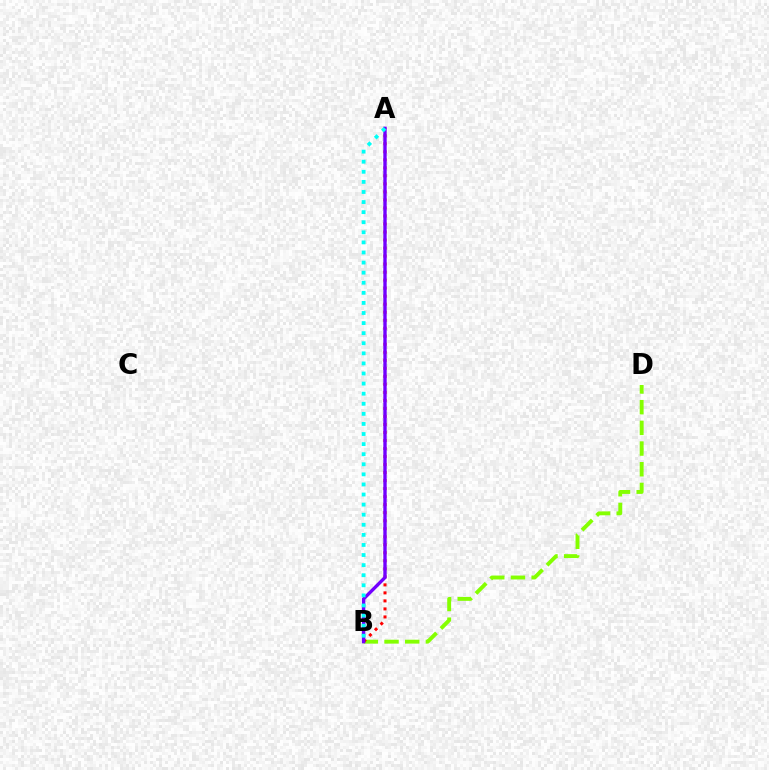{('B', 'D'): [{'color': '#84ff00', 'line_style': 'dashed', 'thickness': 2.81}], ('A', 'B'): [{'color': '#ff0000', 'line_style': 'dotted', 'thickness': 2.18}, {'color': '#7200ff', 'line_style': 'solid', 'thickness': 2.42}, {'color': '#00fff6', 'line_style': 'dotted', 'thickness': 2.74}]}